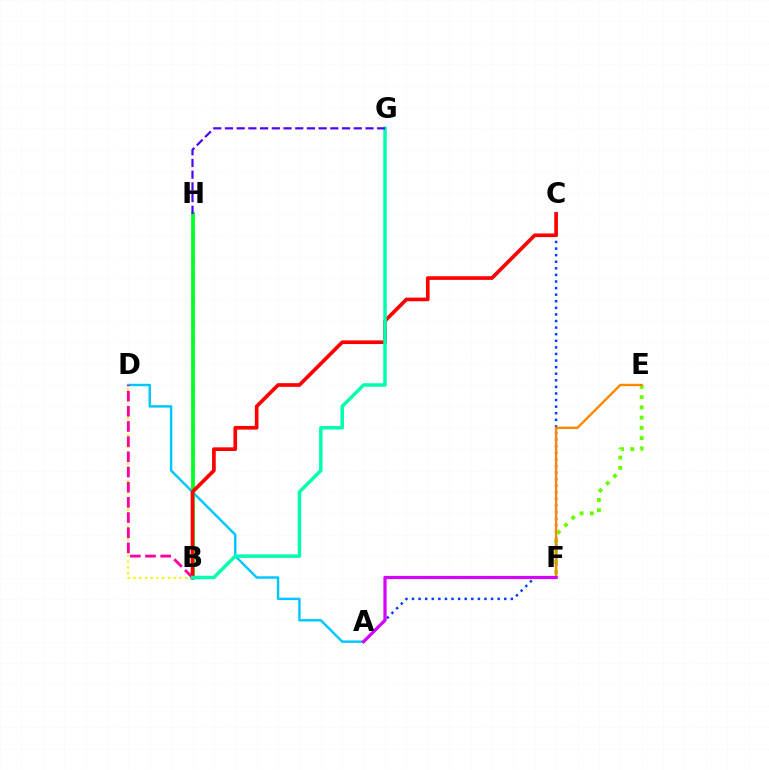{('A', 'C'): [{'color': '#003fff', 'line_style': 'dotted', 'thickness': 1.79}], ('E', 'F'): [{'color': '#66ff00', 'line_style': 'dotted', 'thickness': 2.78}, {'color': '#ff8800', 'line_style': 'solid', 'thickness': 1.73}], ('A', 'D'): [{'color': '#00c7ff', 'line_style': 'solid', 'thickness': 1.76}], ('B', 'D'): [{'color': '#eeff00', 'line_style': 'dotted', 'thickness': 1.56}, {'color': '#ff00a0', 'line_style': 'dashed', 'thickness': 2.06}], ('B', 'H'): [{'color': '#00ff27', 'line_style': 'solid', 'thickness': 2.7}], ('A', 'F'): [{'color': '#d600ff', 'line_style': 'solid', 'thickness': 2.31}], ('B', 'C'): [{'color': '#ff0000', 'line_style': 'solid', 'thickness': 2.64}], ('B', 'G'): [{'color': '#00ffaf', 'line_style': 'solid', 'thickness': 2.52}], ('G', 'H'): [{'color': '#4f00ff', 'line_style': 'dashed', 'thickness': 1.59}]}